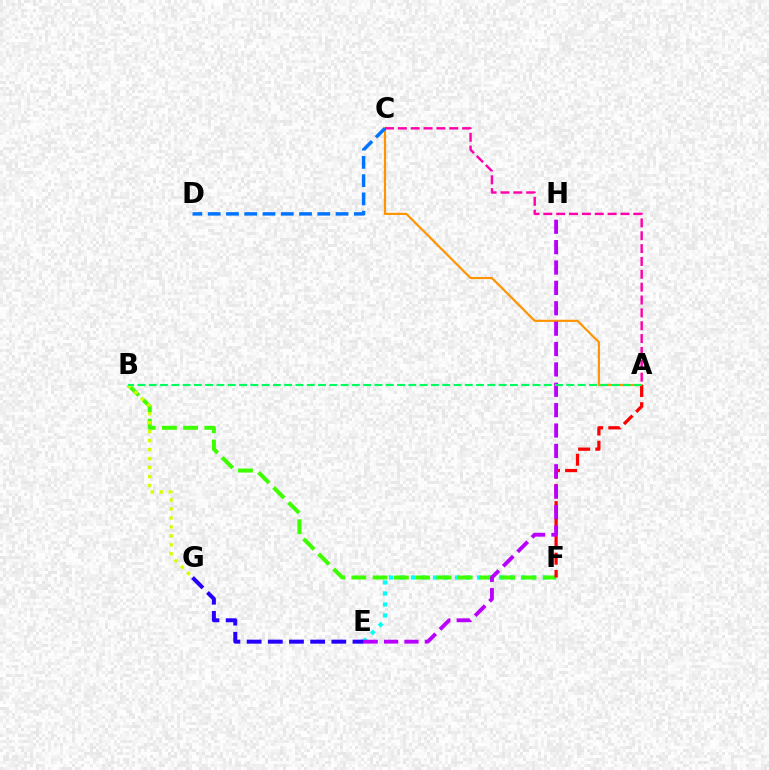{('E', 'F'): [{'color': '#00fff6', 'line_style': 'dotted', 'thickness': 2.99}], ('A', 'C'): [{'color': '#ff9400', 'line_style': 'solid', 'thickness': 1.56}, {'color': '#ff00ac', 'line_style': 'dashed', 'thickness': 1.75}], ('C', 'D'): [{'color': '#0074ff', 'line_style': 'dashed', 'thickness': 2.48}], ('B', 'F'): [{'color': '#3dff00', 'line_style': 'dashed', 'thickness': 2.89}], ('A', 'F'): [{'color': '#ff0000', 'line_style': 'dashed', 'thickness': 2.34}], ('E', 'H'): [{'color': '#b900ff', 'line_style': 'dashed', 'thickness': 2.77}], ('E', 'G'): [{'color': '#2500ff', 'line_style': 'dashed', 'thickness': 2.88}], ('B', 'G'): [{'color': '#d1ff00', 'line_style': 'dotted', 'thickness': 2.44}], ('A', 'B'): [{'color': '#00ff5c', 'line_style': 'dashed', 'thickness': 1.53}]}